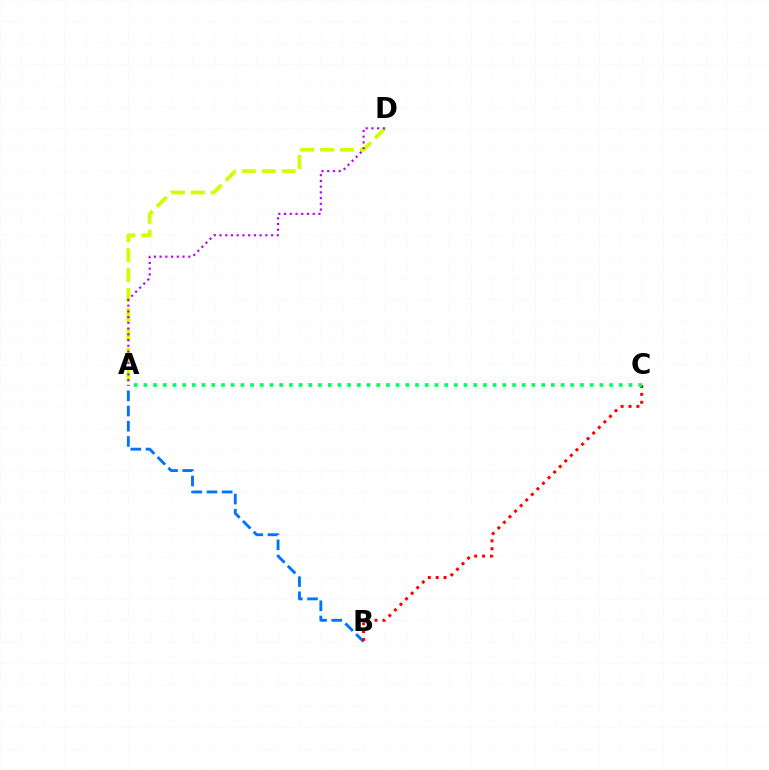{('A', 'D'): [{'color': '#d1ff00', 'line_style': 'dashed', 'thickness': 2.71}, {'color': '#b900ff', 'line_style': 'dotted', 'thickness': 1.56}], ('A', 'B'): [{'color': '#0074ff', 'line_style': 'dashed', 'thickness': 2.07}], ('B', 'C'): [{'color': '#ff0000', 'line_style': 'dotted', 'thickness': 2.14}], ('A', 'C'): [{'color': '#00ff5c', 'line_style': 'dotted', 'thickness': 2.64}]}